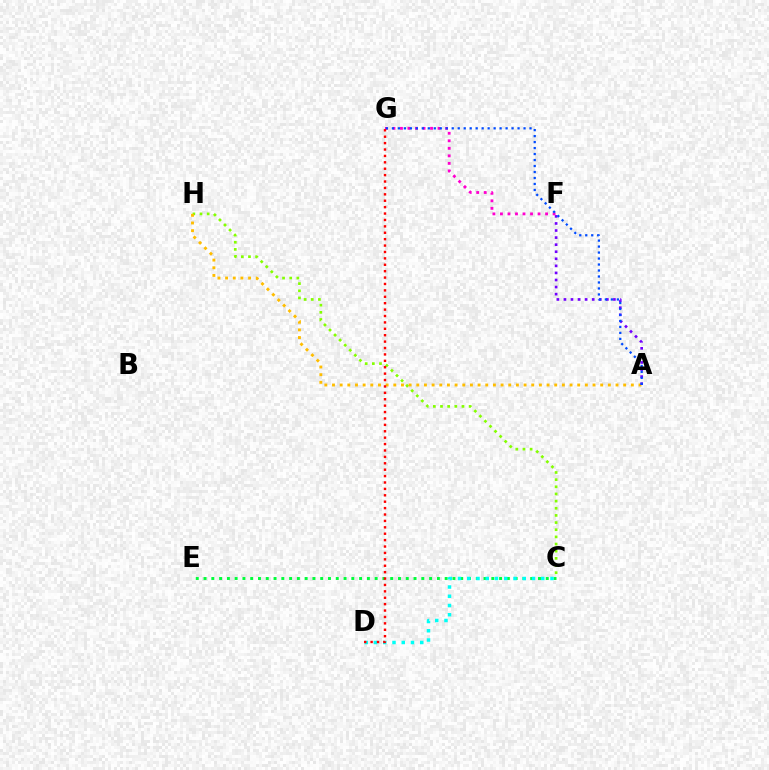{('C', 'H'): [{'color': '#84ff00', 'line_style': 'dotted', 'thickness': 1.94}], ('A', 'H'): [{'color': '#ffbd00', 'line_style': 'dotted', 'thickness': 2.08}], ('A', 'F'): [{'color': '#7200ff', 'line_style': 'dotted', 'thickness': 1.92}], ('F', 'G'): [{'color': '#ff00cf', 'line_style': 'dotted', 'thickness': 2.04}], ('C', 'E'): [{'color': '#00ff39', 'line_style': 'dotted', 'thickness': 2.11}], ('C', 'D'): [{'color': '#00fff6', 'line_style': 'dotted', 'thickness': 2.51}], ('A', 'G'): [{'color': '#004bff', 'line_style': 'dotted', 'thickness': 1.63}], ('D', 'G'): [{'color': '#ff0000', 'line_style': 'dotted', 'thickness': 1.74}]}